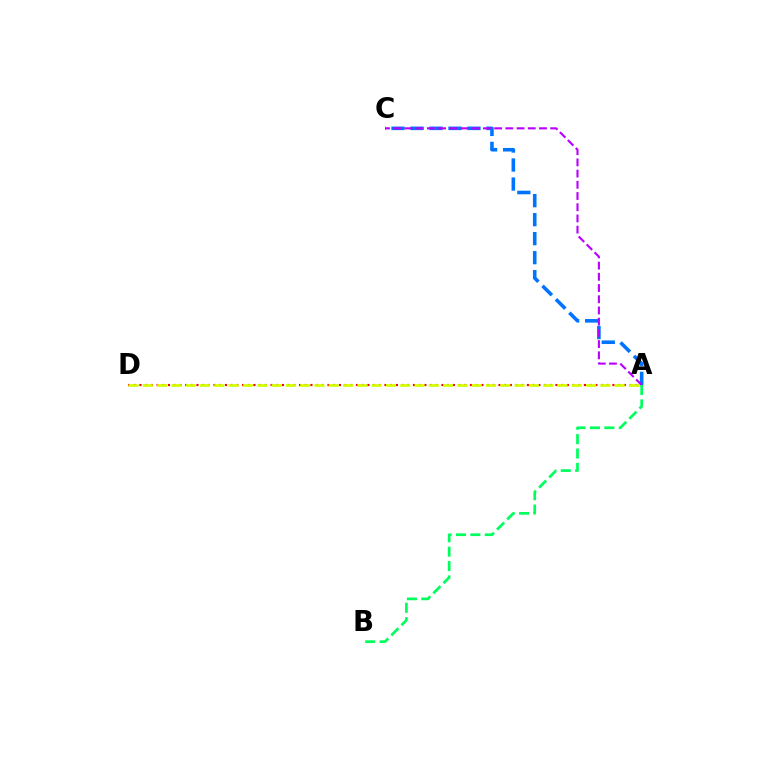{('A', 'D'): [{'color': '#ff0000', 'line_style': 'dotted', 'thickness': 1.55}, {'color': '#d1ff00', 'line_style': 'dashed', 'thickness': 1.94}], ('A', 'C'): [{'color': '#0074ff', 'line_style': 'dashed', 'thickness': 2.58}, {'color': '#b900ff', 'line_style': 'dashed', 'thickness': 1.52}], ('A', 'B'): [{'color': '#00ff5c', 'line_style': 'dashed', 'thickness': 1.95}]}